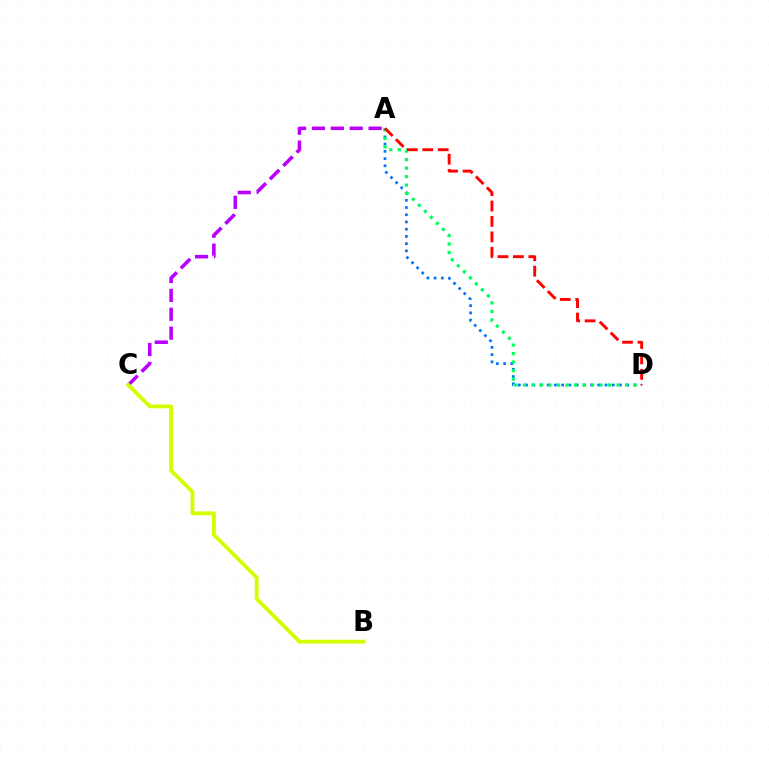{('A', 'D'): [{'color': '#0074ff', 'line_style': 'dotted', 'thickness': 1.96}, {'color': '#00ff5c', 'line_style': 'dotted', 'thickness': 2.31}, {'color': '#ff0000', 'line_style': 'dashed', 'thickness': 2.09}], ('A', 'C'): [{'color': '#b900ff', 'line_style': 'dashed', 'thickness': 2.56}], ('B', 'C'): [{'color': '#d1ff00', 'line_style': 'solid', 'thickness': 2.74}]}